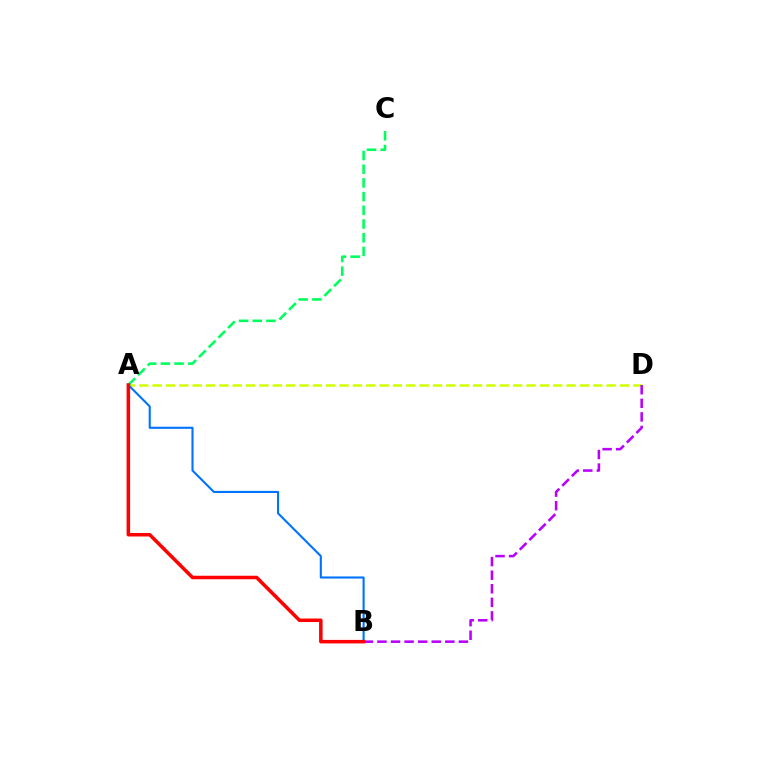{('A', 'D'): [{'color': '#d1ff00', 'line_style': 'dashed', 'thickness': 1.81}], ('B', 'D'): [{'color': '#b900ff', 'line_style': 'dashed', 'thickness': 1.84}], ('A', 'B'): [{'color': '#0074ff', 'line_style': 'solid', 'thickness': 1.52}, {'color': '#ff0000', 'line_style': 'solid', 'thickness': 2.53}], ('A', 'C'): [{'color': '#00ff5c', 'line_style': 'dashed', 'thickness': 1.86}]}